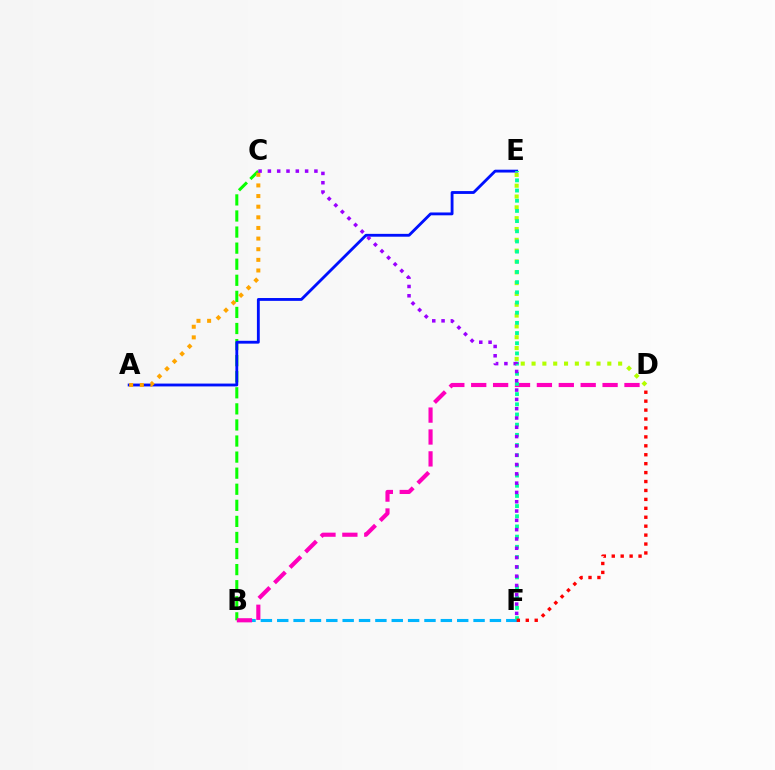{('B', 'C'): [{'color': '#08ff00', 'line_style': 'dashed', 'thickness': 2.18}], ('B', 'F'): [{'color': '#00b5ff', 'line_style': 'dashed', 'thickness': 2.22}], ('A', 'E'): [{'color': '#0010ff', 'line_style': 'solid', 'thickness': 2.04}], ('B', 'D'): [{'color': '#ff00bd', 'line_style': 'dashed', 'thickness': 2.97}], ('D', 'E'): [{'color': '#b3ff00', 'line_style': 'dotted', 'thickness': 2.94}], ('E', 'F'): [{'color': '#00ff9d', 'line_style': 'dotted', 'thickness': 2.77}], ('A', 'C'): [{'color': '#ffa500', 'line_style': 'dotted', 'thickness': 2.89}], ('D', 'F'): [{'color': '#ff0000', 'line_style': 'dotted', 'thickness': 2.43}], ('C', 'F'): [{'color': '#9b00ff', 'line_style': 'dotted', 'thickness': 2.53}]}